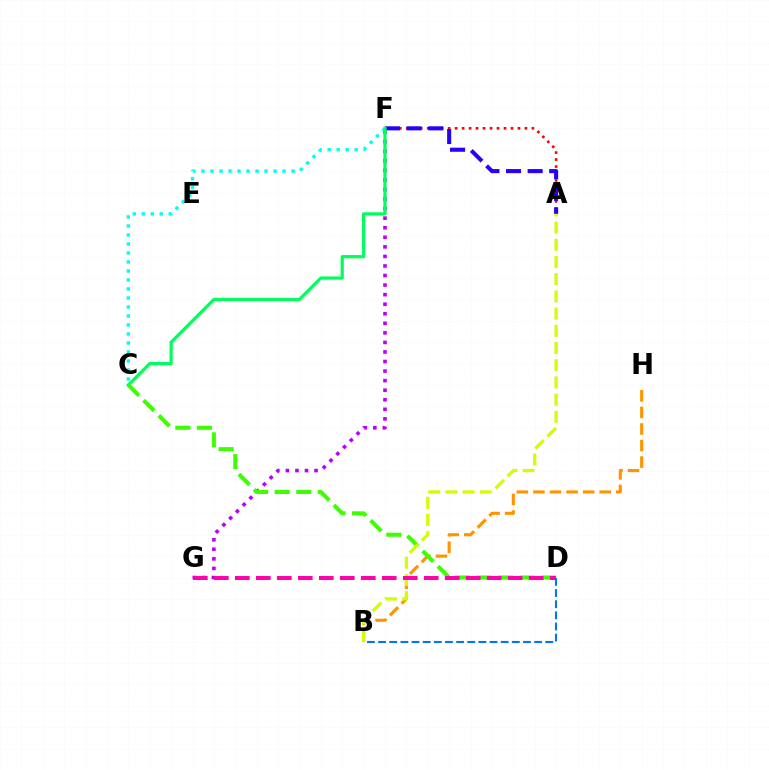{('F', 'G'): [{'color': '#b900ff', 'line_style': 'dotted', 'thickness': 2.6}], ('A', 'F'): [{'color': '#ff0000', 'line_style': 'dotted', 'thickness': 1.9}, {'color': '#2500ff', 'line_style': 'dashed', 'thickness': 2.93}], ('C', 'F'): [{'color': '#00fff6', 'line_style': 'dotted', 'thickness': 2.45}, {'color': '#00ff5c', 'line_style': 'solid', 'thickness': 2.31}], ('B', 'D'): [{'color': '#0074ff', 'line_style': 'dashed', 'thickness': 1.51}], ('B', 'H'): [{'color': '#ff9400', 'line_style': 'dashed', 'thickness': 2.25}], ('C', 'D'): [{'color': '#3dff00', 'line_style': 'dashed', 'thickness': 2.93}], ('A', 'B'): [{'color': '#d1ff00', 'line_style': 'dashed', 'thickness': 2.34}], ('D', 'G'): [{'color': '#ff00ac', 'line_style': 'dashed', 'thickness': 2.85}]}